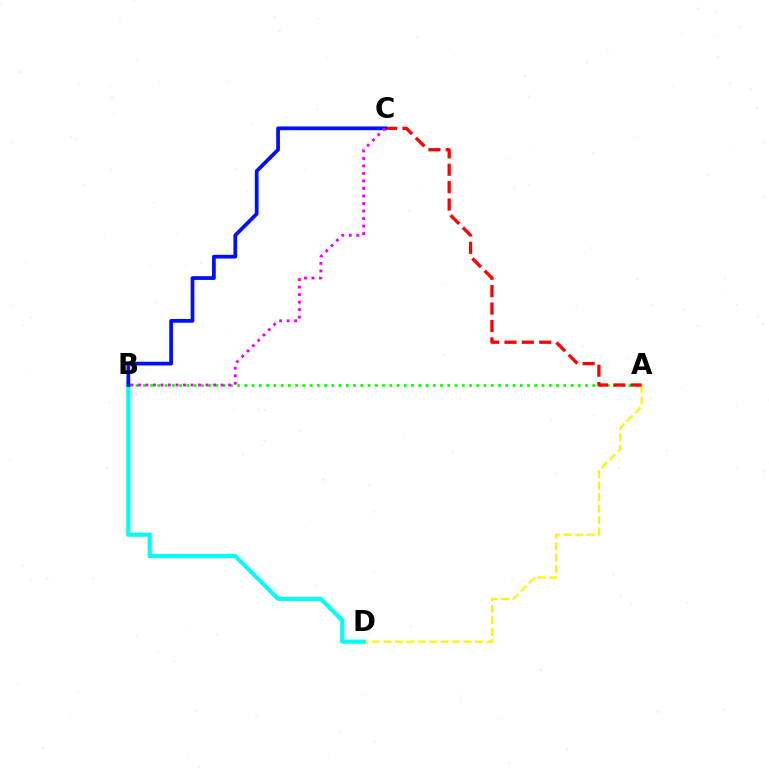{('A', 'D'): [{'color': '#fcf500', 'line_style': 'dashed', 'thickness': 1.56}], ('A', 'B'): [{'color': '#08ff00', 'line_style': 'dotted', 'thickness': 1.97}], ('B', 'D'): [{'color': '#00fff6', 'line_style': 'solid', 'thickness': 2.99}], ('A', 'C'): [{'color': '#ff0000', 'line_style': 'dashed', 'thickness': 2.36}], ('B', 'C'): [{'color': '#0010ff', 'line_style': 'solid', 'thickness': 2.7}, {'color': '#ee00ff', 'line_style': 'dotted', 'thickness': 2.04}]}